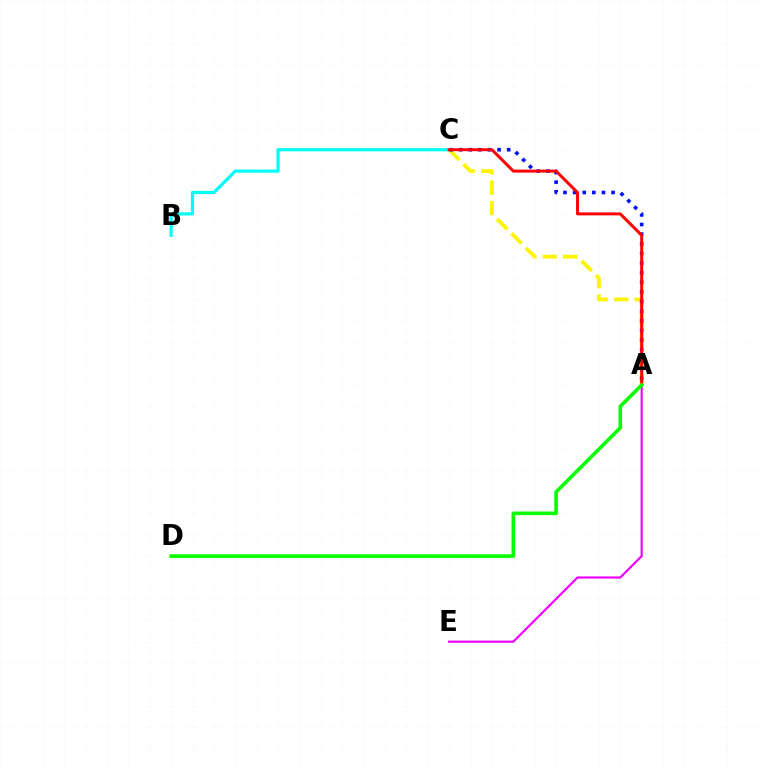{('A', 'C'): [{'color': '#fcf500', 'line_style': 'dashed', 'thickness': 2.77}, {'color': '#0010ff', 'line_style': 'dotted', 'thickness': 2.61}, {'color': '#ff0000', 'line_style': 'solid', 'thickness': 2.13}], ('A', 'E'): [{'color': '#ee00ff', 'line_style': 'solid', 'thickness': 1.55}], ('B', 'C'): [{'color': '#00fff6', 'line_style': 'solid', 'thickness': 2.3}], ('A', 'D'): [{'color': '#08ff00', 'line_style': 'solid', 'thickness': 2.59}]}